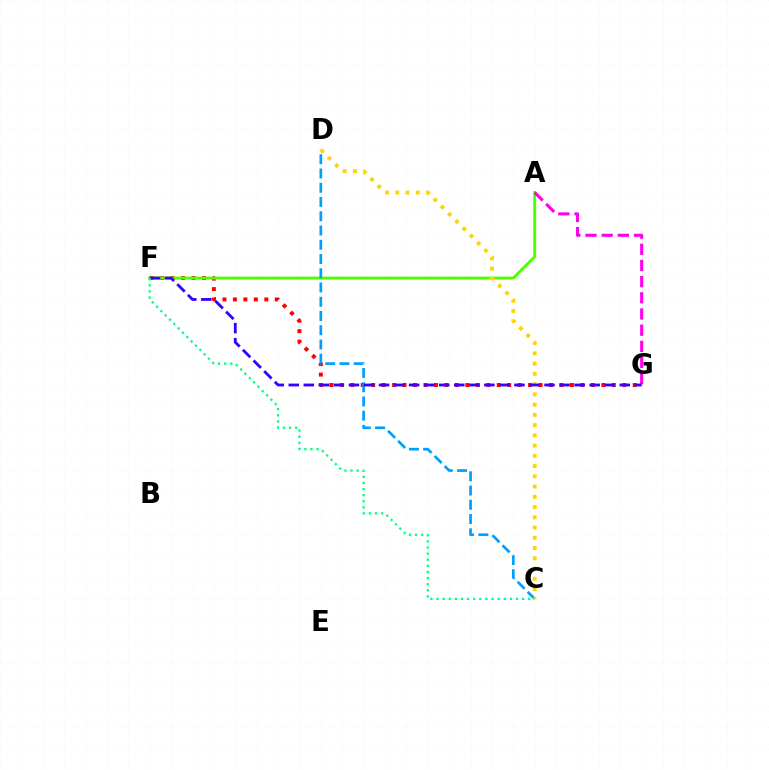{('F', 'G'): [{'color': '#ff0000', 'line_style': 'dotted', 'thickness': 2.84}, {'color': '#3700ff', 'line_style': 'dashed', 'thickness': 2.04}], ('A', 'F'): [{'color': '#4fff00', 'line_style': 'solid', 'thickness': 2.09}], ('A', 'G'): [{'color': '#ff00ed', 'line_style': 'dashed', 'thickness': 2.2}], ('C', 'D'): [{'color': '#009eff', 'line_style': 'dashed', 'thickness': 1.94}, {'color': '#ffd500', 'line_style': 'dotted', 'thickness': 2.78}], ('C', 'F'): [{'color': '#00ff86', 'line_style': 'dotted', 'thickness': 1.66}]}